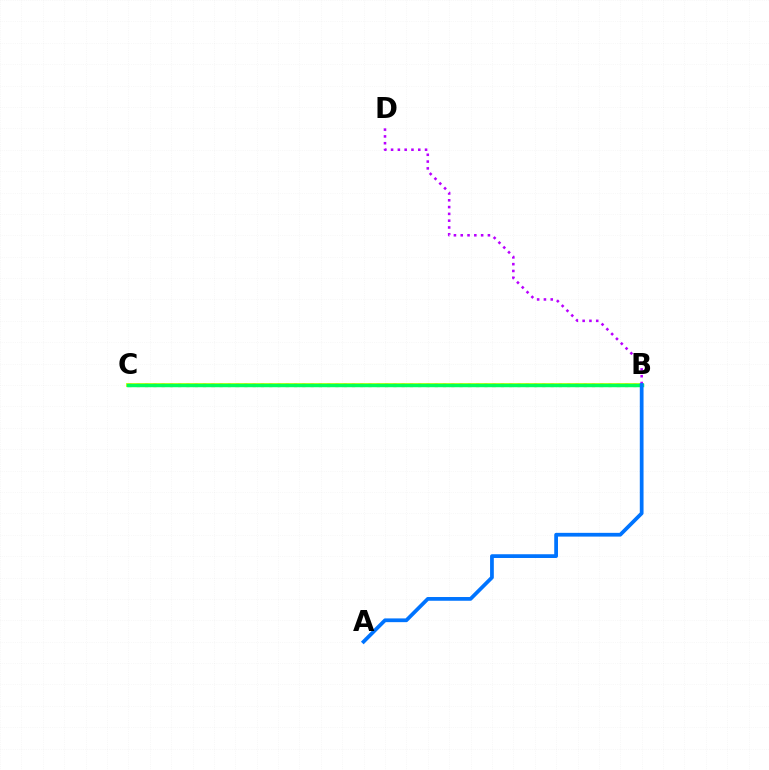{('B', 'C'): [{'color': '#d1ff00', 'line_style': 'solid', 'thickness': 2.74}, {'color': '#ff0000', 'line_style': 'dotted', 'thickness': 2.25}, {'color': '#00ff5c', 'line_style': 'solid', 'thickness': 2.5}], ('B', 'D'): [{'color': '#b900ff', 'line_style': 'dotted', 'thickness': 1.85}], ('A', 'B'): [{'color': '#0074ff', 'line_style': 'solid', 'thickness': 2.7}]}